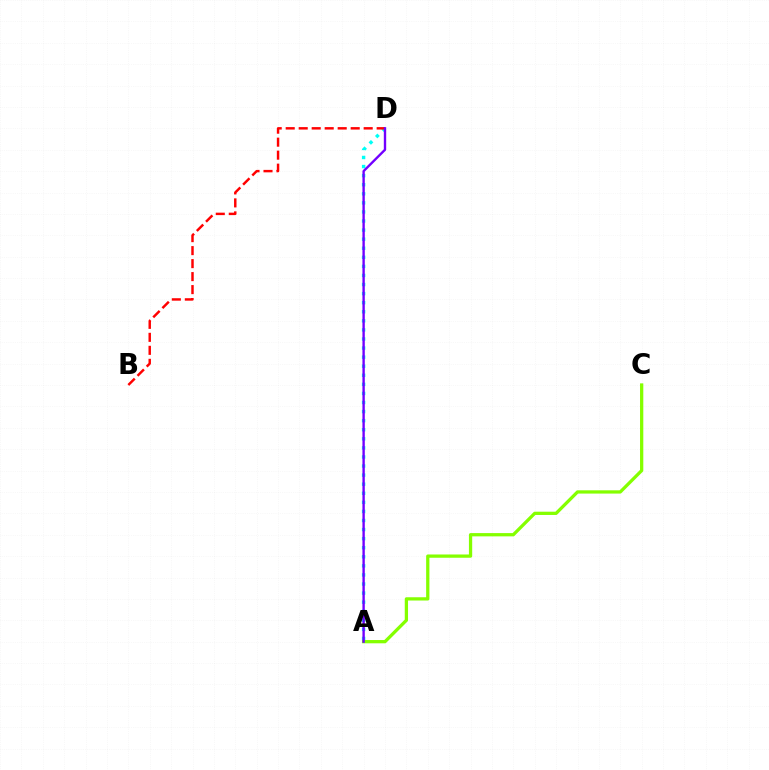{('A', 'D'): [{'color': '#00fff6', 'line_style': 'dotted', 'thickness': 2.47}, {'color': '#7200ff', 'line_style': 'solid', 'thickness': 1.71}], ('B', 'D'): [{'color': '#ff0000', 'line_style': 'dashed', 'thickness': 1.77}], ('A', 'C'): [{'color': '#84ff00', 'line_style': 'solid', 'thickness': 2.35}]}